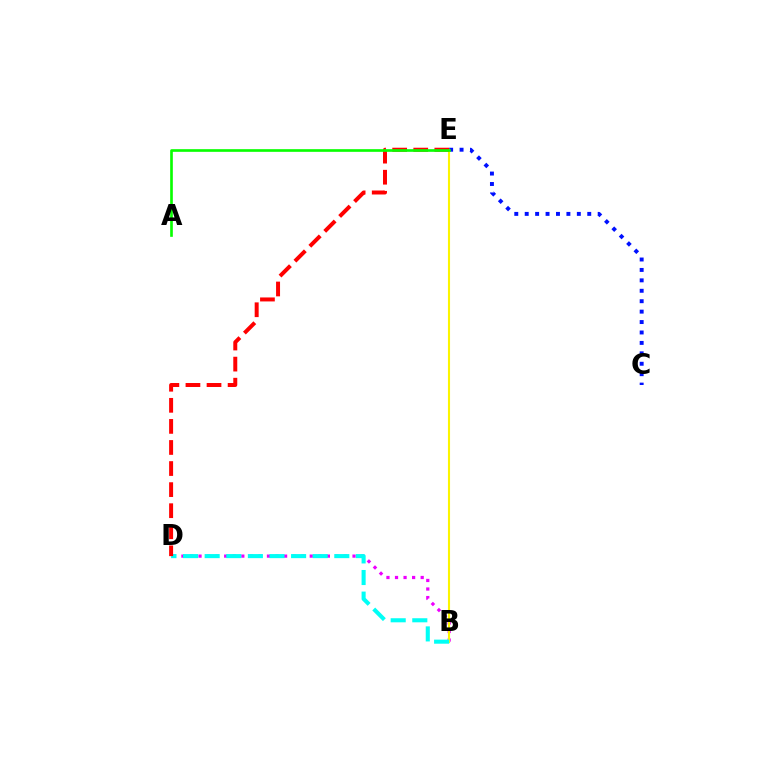{('C', 'E'): [{'color': '#0010ff', 'line_style': 'dotted', 'thickness': 2.83}], ('B', 'D'): [{'color': '#ee00ff', 'line_style': 'dotted', 'thickness': 2.32}, {'color': '#00fff6', 'line_style': 'dashed', 'thickness': 2.94}], ('B', 'E'): [{'color': '#fcf500', 'line_style': 'solid', 'thickness': 1.51}], ('D', 'E'): [{'color': '#ff0000', 'line_style': 'dashed', 'thickness': 2.86}], ('A', 'E'): [{'color': '#08ff00', 'line_style': 'solid', 'thickness': 1.91}]}